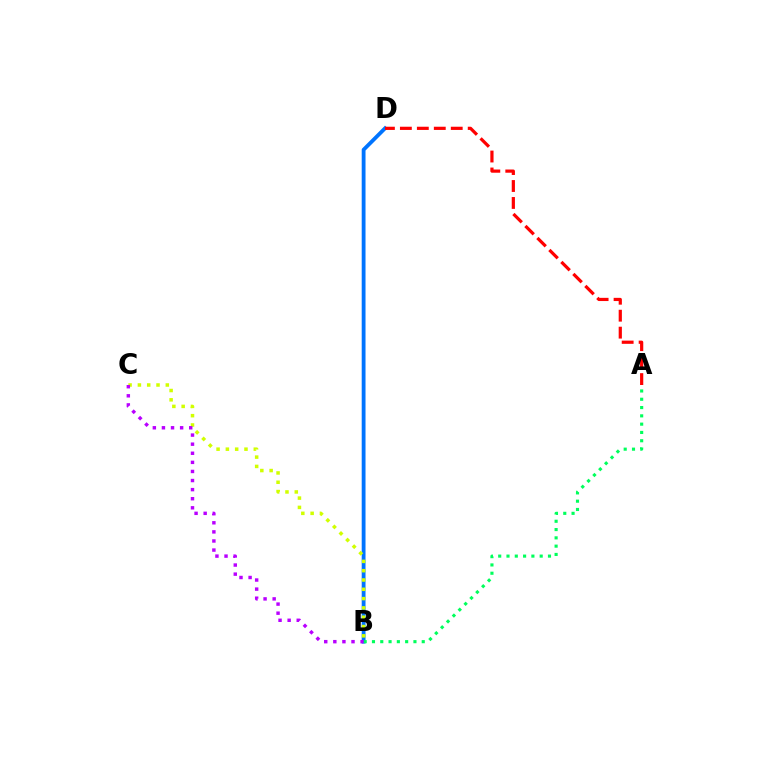{('B', 'D'): [{'color': '#0074ff', 'line_style': 'solid', 'thickness': 2.75}], ('A', 'B'): [{'color': '#00ff5c', 'line_style': 'dotted', 'thickness': 2.25}], ('B', 'C'): [{'color': '#d1ff00', 'line_style': 'dotted', 'thickness': 2.53}, {'color': '#b900ff', 'line_style': 'dotted', 'thickness': 2.47}], ('A', 'D'): [{'color': '#ff0000', 'line_style': 'dashed', 'thickness': 2.3}]}